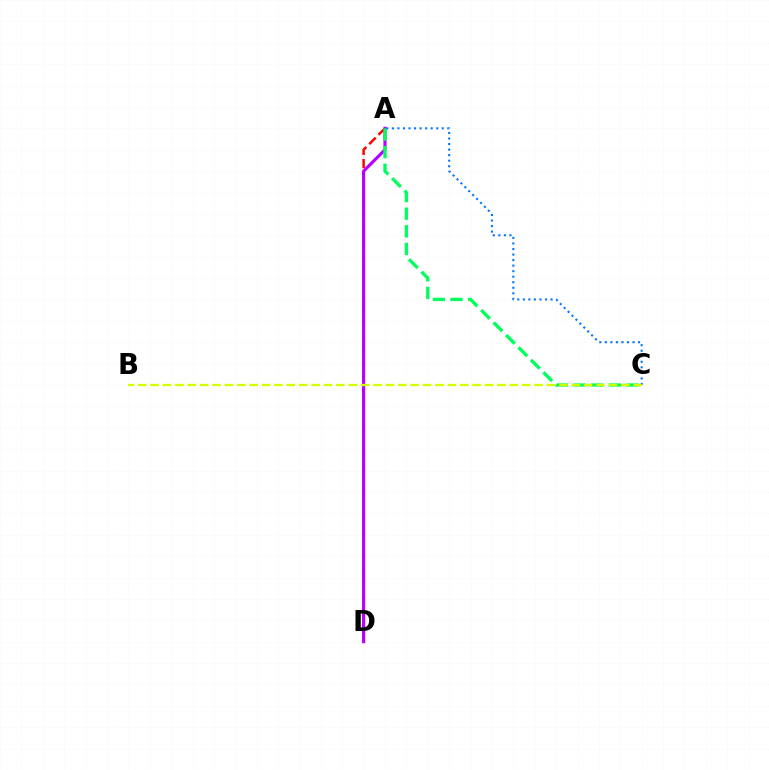{('A', 'D'): [{'color': '#ff0000', 'line_style': 'dashed', 'thickness': 1.79}, {'color': '#b900ff', 'line_style': 'solid', 'thickness': 2.27}], ('A', 'C'): [{'color': '#00ff5c', 'line_style': 'dashed', 'thickness': 2.39}, {'color': '#0074ff', 'line_style': 'dotted', 'thickness': 1.51}], ('B', 'C'): [{'color': '#d1ff00', 'line_style': 'dashed', 'thickness': 1.68}]}